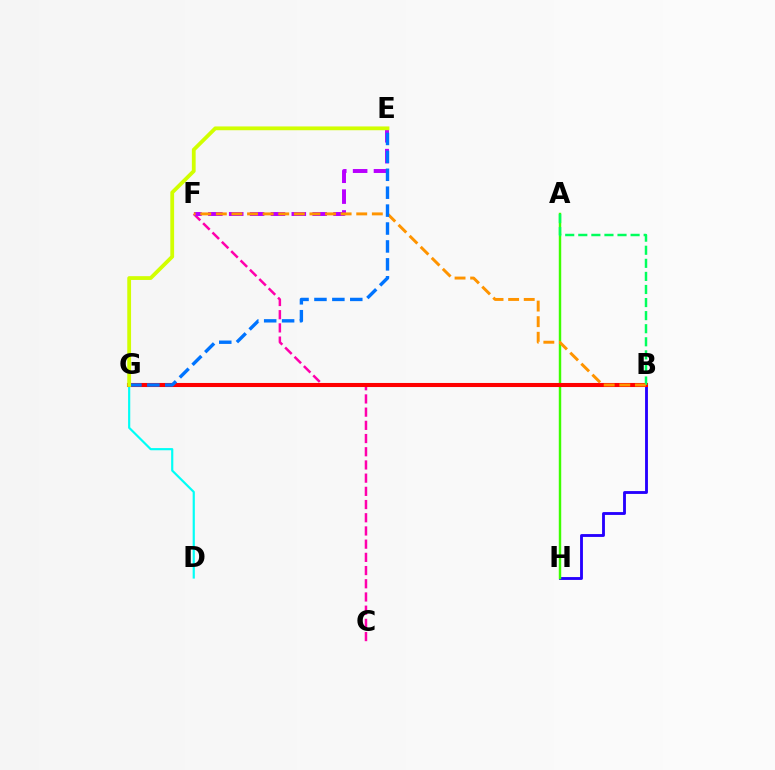{('B', 'H'): [{'color': '#2500ff', 'line_style': 'solid', 'thickness': 2.06}], ('A', 'H'): [{'color': '#3dff00', 'line_style': 'solid', 'thickness': 1.76}], ('D', 'G'): [{'color': '#00fff6', 'line_style': 'solid', 'thickness': 1.57}], ('C', 'F'): [{'color': '#ff00ac', 'line_style': 'dashed', 'thickness': 1.79}], ('B', 'G'): [{'color': '#ff0000', 'line_style': 'solid', 'thickness': 2.93}], ('E', 'F'): [{'color': '#b900ff', 'line_style': 'dashed', 'thickness': 2.83}], ('A', 'B'): [{'color': '#00ff5c', 'line_style': 'dashed', 'thickness': 1.78}], ('B', 'F'): [{'color': '#ff9400', 'line_style': 'dashed', 'thickness': 2.12}], ('E', 'G'): [{'color': '#0074ff', 'line_style': 'dashed', 'thickness': 2.43}, {'color': '#d1ff00', 'line_style': 'solid', 'thickness': 2.73}]}